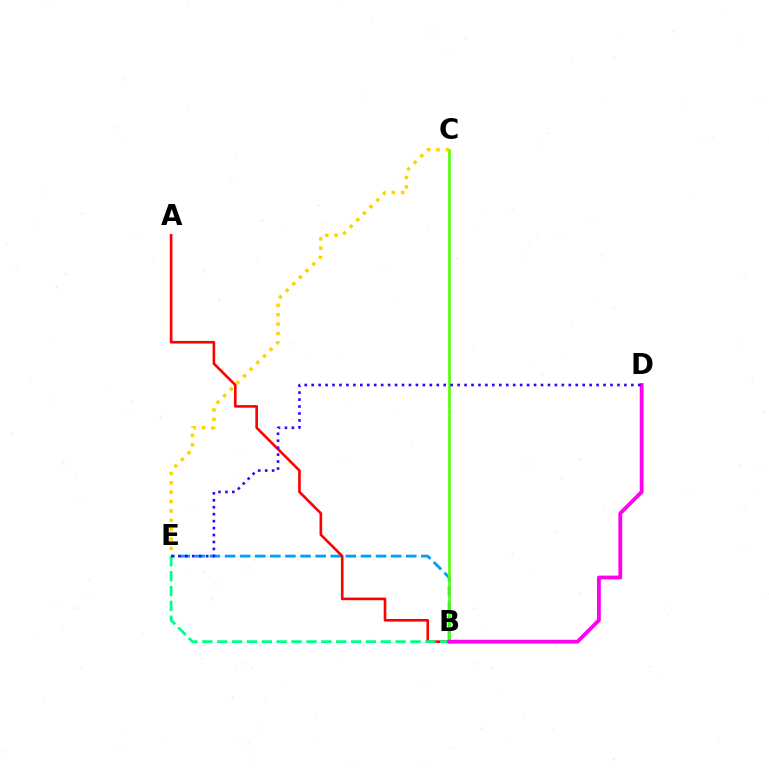{('B', 'E'): [{'color': '#009eff', 'line_style': 'dashed', 'thickness': 2.05}, {'color': '#00ff86', 'line_style': 'dashed', 'thickness': 2.02}], ('A', 'B'): [{'color': '#ff0000', 'line_style': 'solid', 'thickness': 1.89}], ('B', 'C'): [{'color': '#4fff00', 'line_style': 'solid', 'thickness': 1.88}], ('B', 'D'): [{'color': '#ff00ed', 'line_style': 'solid', 'thickness': 2.74}], ('D', 'E'): [{'color': '#3700ff', 'line_style': 'dotted', 'thickness': 1.89}], ('C', 'E'): [{'color': '#ffd500', 'line_style': 'dotted', 'thickness': 2.55}]}